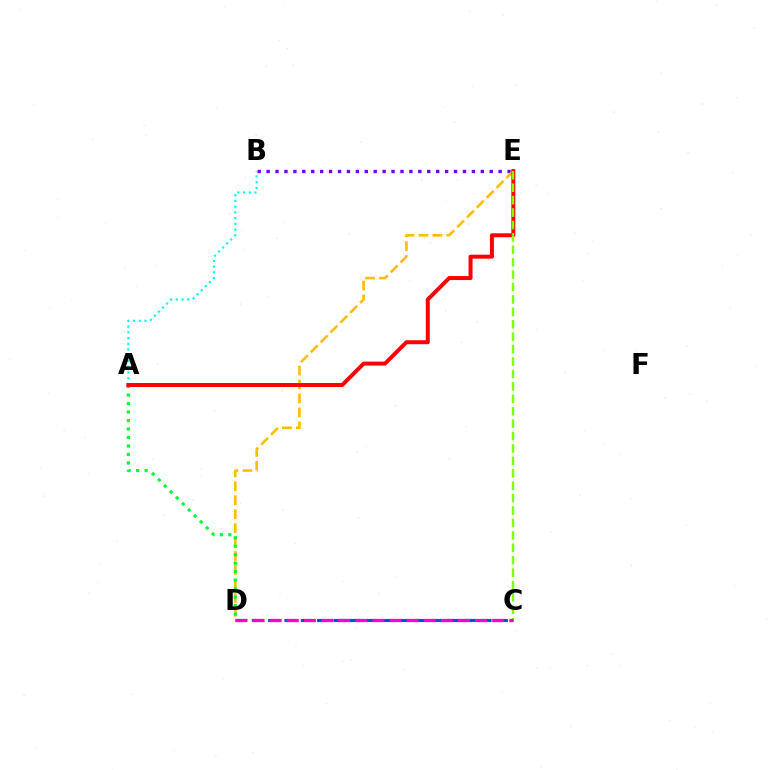{('B', 'E'): [{'color': '#7200ff', 'line_style': 'dotted', 'thickness': 2.42}], ('D', 'E'): [{'color': '#ffbd00', 'line_style': 'dashed', 'thickness': 1.89}], ('A', 'B'): [{'color': '#00fff6', 'line_style': 'dotted', 'thickness': 1.56}], ('A', 'D'): [{'color': '#00ff39', 'line_style': 'dotted', 'thickness': 2.3}], ('A', 'E'): [{'color': '#ff0000', 'line_style': 'solid', 'thickness': 2.86}], ('C', 'D'): [{'color': '#004bff', 'line_style': 'dashed', 'thickness': 2.22}, {'color': '#ff00cf', 'line_style': 'dashed', 'thickness': 2.33}], ('C', 'E'): [{'color': '#84ff00', 'line_style': 'dashed', 'thickness': 1.69}]}